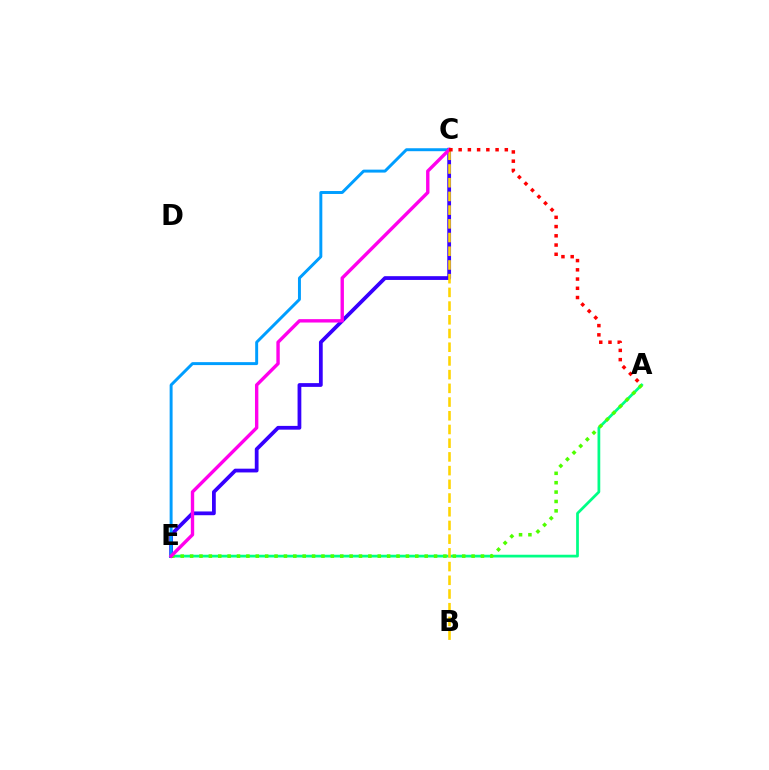{('C', 'E'): [{'color': '#3700ff', 'line_style': 'solid', 'thickness': 2.71}, {'color': '#009eff', 'line_style': 'solid', 'thickness': 2.12}, {'color': '#ff00ed', 'line_style': 'solid', 'thickness': 2.44}], ('A', 'E'): [{'color': '#00ff86', 'line_style': 'solid', 'thickness': 1.98}, {'color': '#4fff00', 'line_style': 'dotted', 'thickness': 2.55}], ('B', 'C'): [{'color': '#ffd500', 'line_style': 'dashed', 'thickness': 1.86}], ('A', 'C'): [{'color': '#ff0000', 'line_style': 'dotted', 'thickness': 2.51}]}